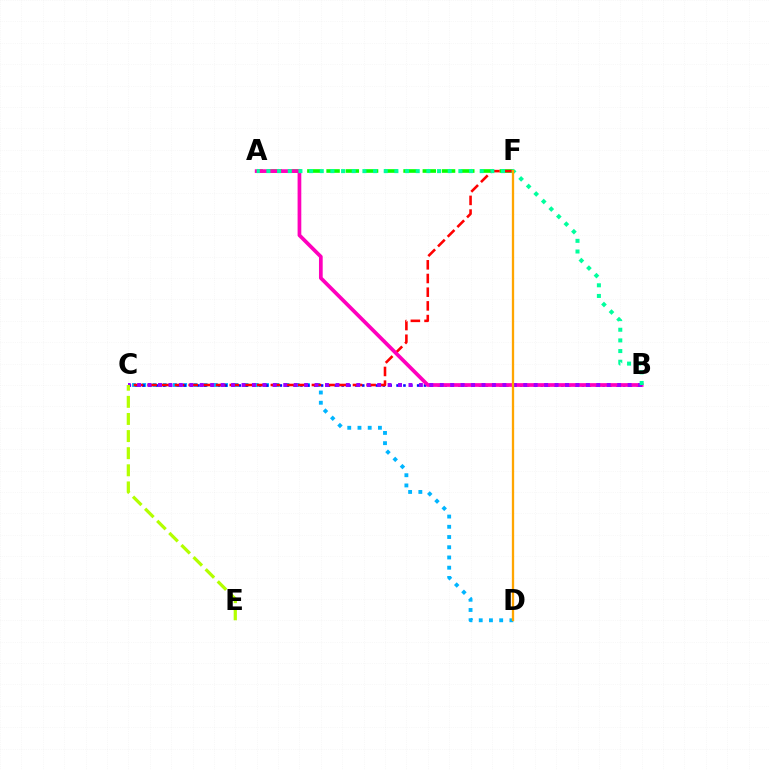{('A', 'F'): [{'color': '#08ff00', 'line_style': 'dashed', 'thickness': 2.61}], ('C', 'D'): [{'color': '#00b5ff', 'line_style': 'dotted', 'thickness': 2.78}], ('B', 'C'): [{'color': '#0010ff', 'line_style': 'dotted', 'thickness': 1.87}, {'color': '#9b00ff', 'line_style': 'dotted', 'thickness': 2.84}], ('C', 'F'): [{'color': '#ff0000', 'line_style': 'dashed', 'thickness': 1.86}], ('A', 'B'): [{'color': '#ff00bd', 'line_style': 'solid', 'thickness': 2.68}, {'color': '#00ff9d', 'line_style': 'dotted', 'thickness': 2.9}], ('C', 'E'): [{'color': '#b3ff00', 'line_style': 'dashed', 'thickness': 2.33}], ('D', 'F'): [{'color': '#ffa500', 'line_style': 'solid', 'thickness': 1.66}]}